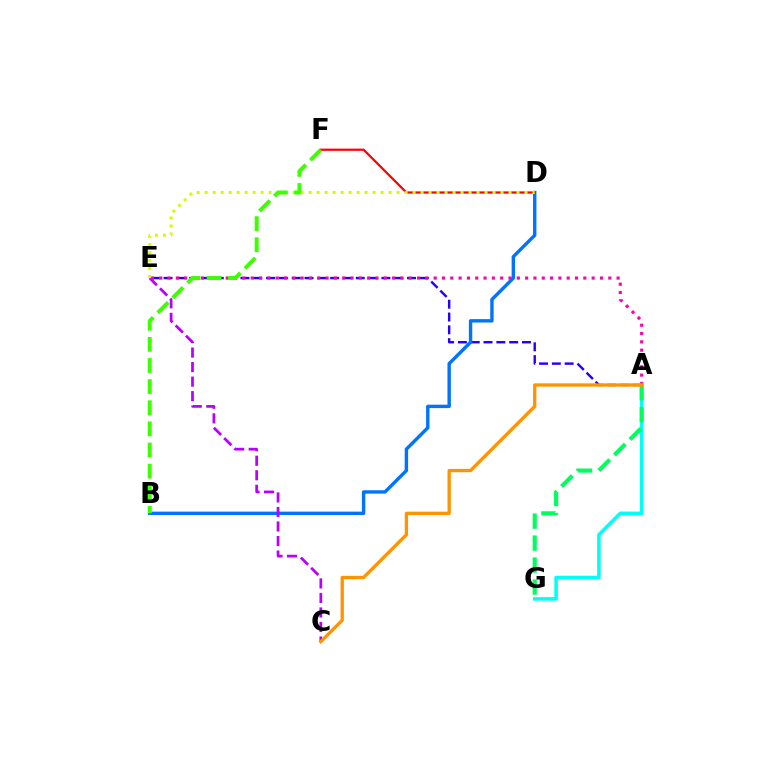{('A', 'E'): [{'color': '#2500ff', 'line_style': 'dashed', 'thickness': 1.74}, {'color': '#ff00ac', 'line_style': 'dotted', 'thickness': 2.26}], ('B', 'D'): [{'color': '#0074ff', 'line_style': 'solid', 'thickness': 2.45}], ('C', 'E'): [{'color': '#b900ff', 'line_style': 'dashed', 'thickness': 1.97}], ('D', 'F'): [{'color': '#ff0000', 'line_style': 'solid', 'thickness': 1.6}], ('D', 'E'): [{'color': '#d1ff00', 'line_style': 'dotted', 'thickness': 2.17}], ('A', 'G'): [{'color': '#00fff6', 'line_style': 'solid', 'thickness': 2.56}, {'color': '#00ff5c', 'line_style': 'dashed', 'thickness': 2.99}], ('B', 'F'): [{'color': '#3dff00', 'line_style': 'dashed', 'thickness': 2.87}], ('A', 'C'): [{'color': '#ff9400', 'line_style': 'solid', 'thickness': 2.38}]}